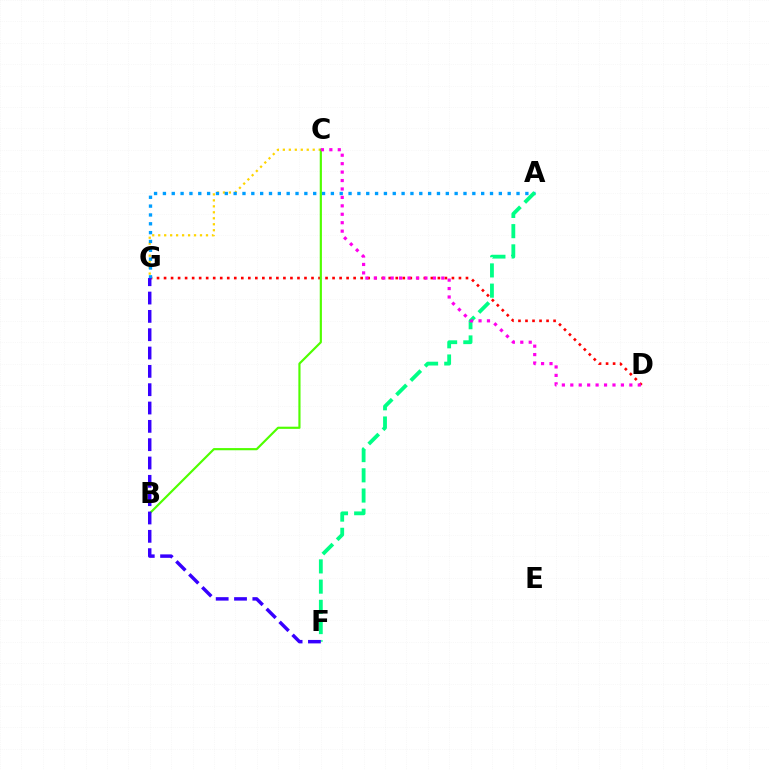{('C', 'G'): [{'color': '#ffd500', 'line_style': 'dotted', 'thickness': 1.62}], ('D', 'G'): [{'color': '#ff0000', 'line_style': 'dotted', 'thickness': 1.91}], ('A', 'G'): [{'color': '#009eff', 'line_style': 'dotted', 'thickness': 2.4}], ('B', 'C'): [{'color': '#4fff00', 'line_style': 'solid', 'thickness': 1.56}], ('A', 'F'): [{'color': '#00ff86', 'line_style': 'dashed', 'thickness': 2.75}], ('F', 'G'): [{'color': '#3700ff', 'line_style': 'dashed', 'thickness': 2.49}], ('C', 'D'): [{'color': '#ff00ed', 'line_style': 'dotted', 'thickness': 2.29}]}